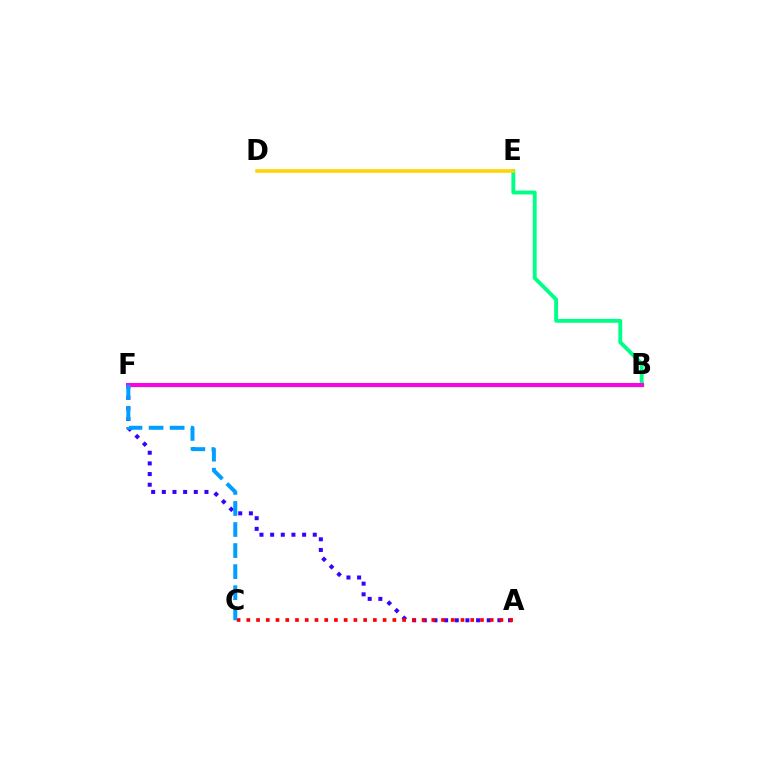{('A', 'F'): [{'color': '#3700ff', 'line_style': 'dotted', 'thickness': 2.9}], ('A', 'C'): [{'color': '#ff0000', 'line_style': 'dotted', 'thickness': 2.65}], ('B', 'F'): [{'color': '#4fff00', 'line_style': 'solid', 'thickness': 2.51}, {'color': '#ff00ed', 'line_style': 'solid', 'thickness': 2.89}], ('B', 'E'): [{'color': '#00ff86', 'line_style': 'solid', 'thickness': 2.79}], ('D', 'E'): [{'color': '#ffd500', 'line_style': 'solid', 'thickness': 2.57}], ('C', 'F'): [{'color': '#009eff', 'line_style': 'dashed', 'thickness': 2.86}]}